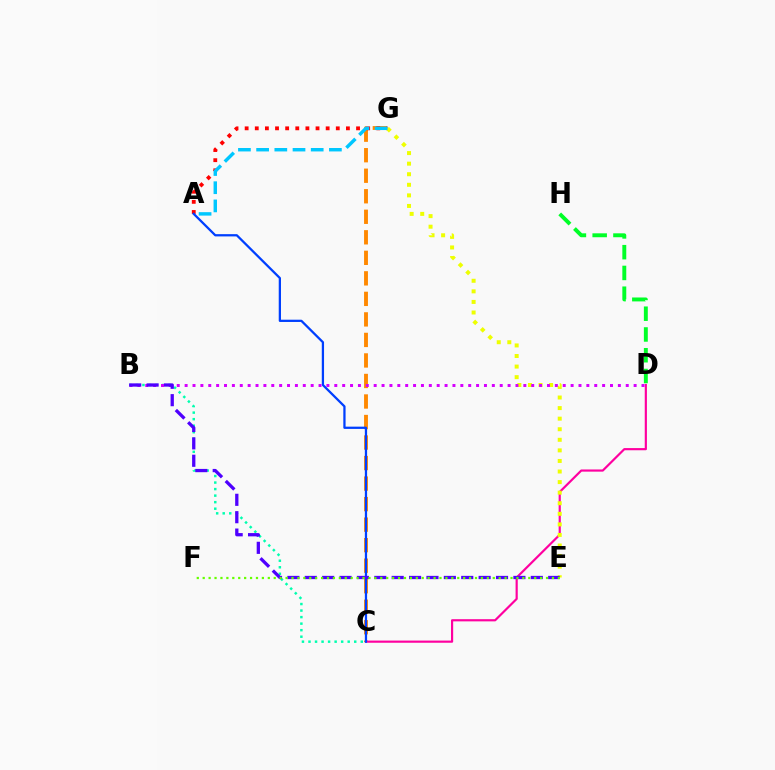{('D', 'H'): [{'color': '#00ff27', 'line_style': 'dashed', 'thickness': 2.82}], ('B', 'C'): [{'color': '#00ffaf', 'line_style': 'dotted', 'thickness': 1.78}], ('C', 'G'): [{'color': '#ff8800', 'line_style': 'dashed', 'thickness': 2.79}], ('A', 'G'): [{'color': '#ff0000', 'line_style': 'dotted', 'thickness': 2.75}, {'color': '#00c7ff', 'line_style': 'dashed', 'thickness': 2.47}], ('C', 'D'): [{'color': '#ff00a0', 'line_style': 'solid', 'thickness': 1.57}], ('E', 'G'): [{'color': '#eeff00', 'line_style': 'dotted', 'thickness': 2.87}], ('A', 'C'): [{'color': '#003fff', 'line_style': 'solid', 'thickness': 1.63}], ('B', 'D'): [{'color': '#d600ff', 'line_style': 'dotted', 'thickness': 2.14}], ('B', 'E'): [{'color': '#4f00ff', 'line_style': 'dashed', 'thickness': 2.36}], ('E', 'F'): [{'color': '#66ff00', 'line_style': 'dotted', 'thickness': 1.61}]}